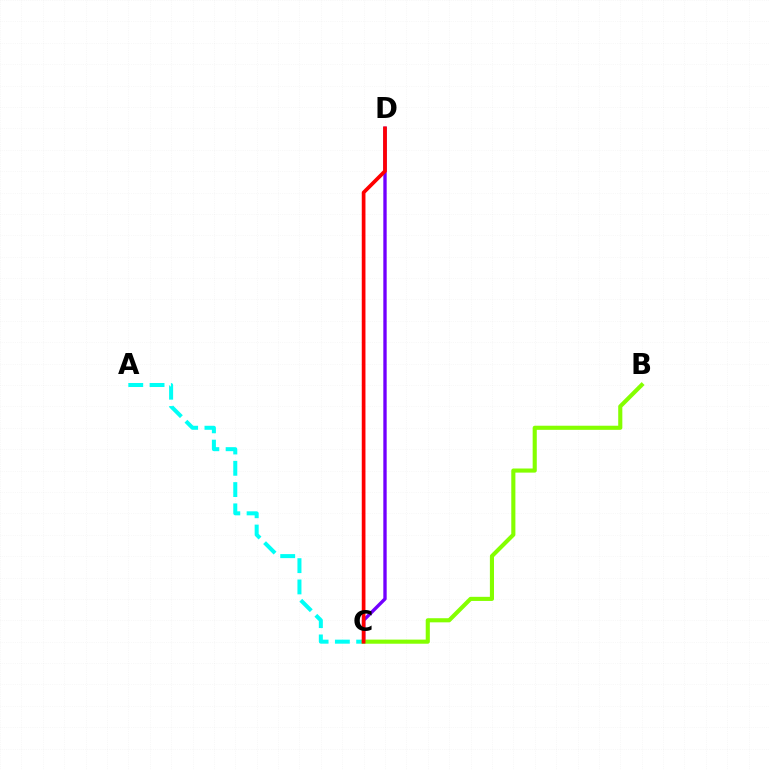{('A', 'C'): [{'color': '#00fff6', 'line_style': 'dashed', 'thickness': 2.89}], ('C', 'D'): [{'color': '#7200ff', 'line_style': 'solid', 'thickness': 2.42}, {'color': '#ff0000', 'line_style': 'solid', 'thickness': 2.66}], ('B', 'C'): [{'color': '#84ff00', 'line_style': 'solid', 'thickness': 2.96}]}